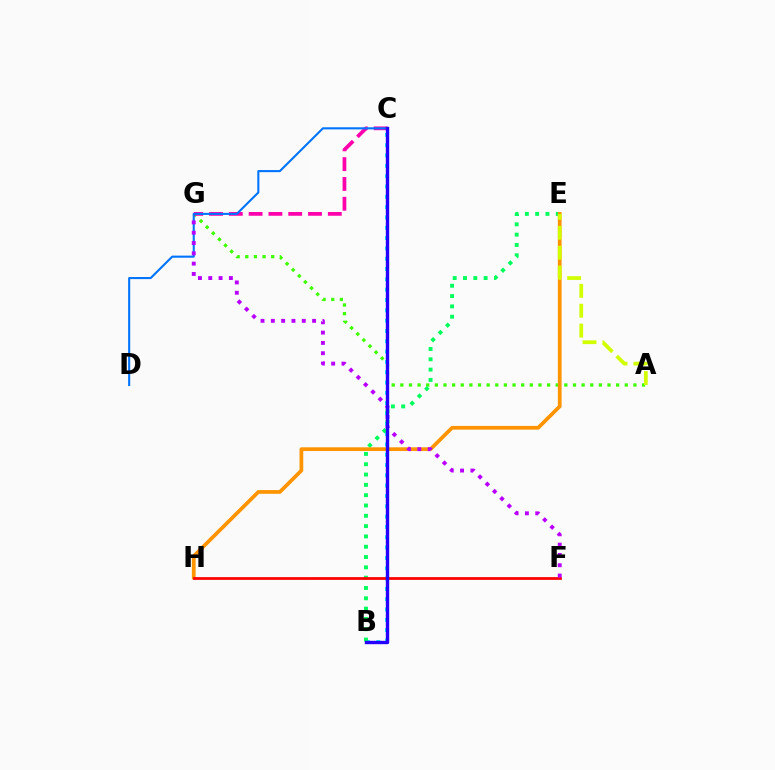{('A', 'G'): [{'color': '#3dff00', 'line_style': 'dotted', 'thickness': 2.35}], ('C', 'G'): [{'color': '#ff00ac', 'line_style': 'dashed', 'thickness': 2.69}], ('B', 'C'): [{'color': '#00fff6', 'line_style': 'dotted', 'thickness': 2.8}, {'color': '#2500ff', 'line_style': 'solid', 'thickness': 2.43}], ('B', 'E'): [{'color': '#00ff5c', 'line_style': 'dotted', 'thickness': 2.8}], ('E', 'H'): [{'color': '#ff9400', 'line_style': 'solid', 'thickness': 2.68}], ('F', 'H'): [{'color': '#ff0000', 'line_style': 'solid', 'thickness': 1.98}], ('C', 'D'): [{'color': '#0074ff', 'line_style': 'solid', 'thickness': 1.51}], ('F', 'G'): [{'color': '#b900ff', 'line_style': 'dotted', 'thickness': 2.8}], ('A', 'E'): [{'color': '#d1ff00', 'line_style': 'dashed', 'thickness': 2.7}]}